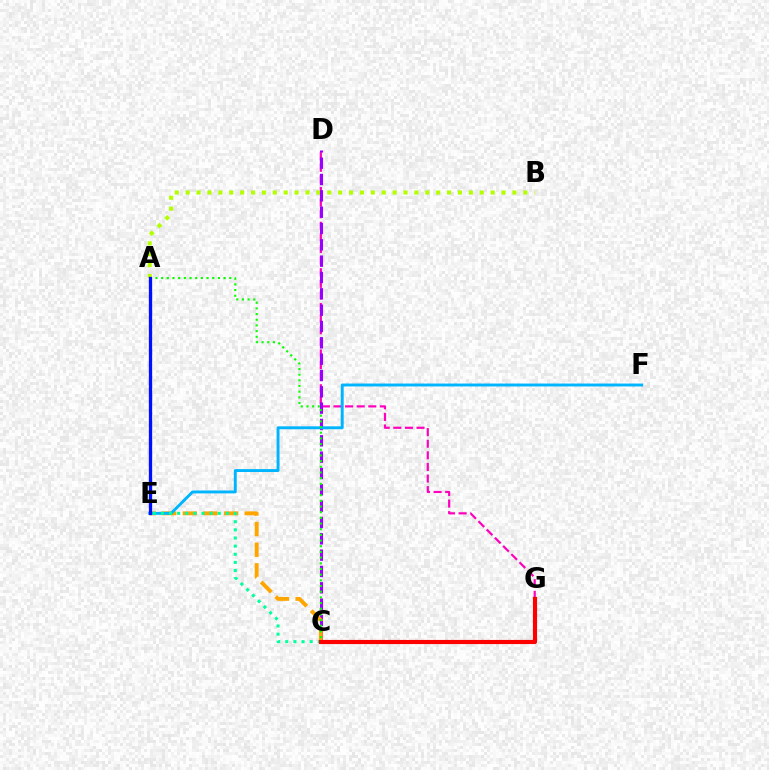{('D', 'G'): [{'color': '#ff00bd', 'line_style': 'dashed', 'thickness': 1.58}], ('A', 'B'): [{'color': '#b3ff00', 'line_style': 'dotted', 'thickness': 2.96}], ('C', 'D'): [{'color': '#9b00ff', 'line_style': 'dashed', 'thickness': 2.22}], ('C', 'E'): [{'color': '#ffa500', 'line_style': 'dashed', 'thickness': 2.8}, {'color': '#00ff9d', 'line_style': 'dotted', 'thickness': 2.21}], ('E', 'F'): [{'color': '#00b5ff', 'line_style': 'solid', 'thickness': 2.1}], ('A', 'C'): [{'color': '#08ff00', 'line_style': 'dotted', 'thickness': 1.54}], ('A', 'E'): [{'color': '#0010ff', 'line_style': 'solid', 'thickness': 2.38}], ('C', 'G'): [{'color': '#ff0000', 'line_style': 'solid', 'thickness': 2.99}]}